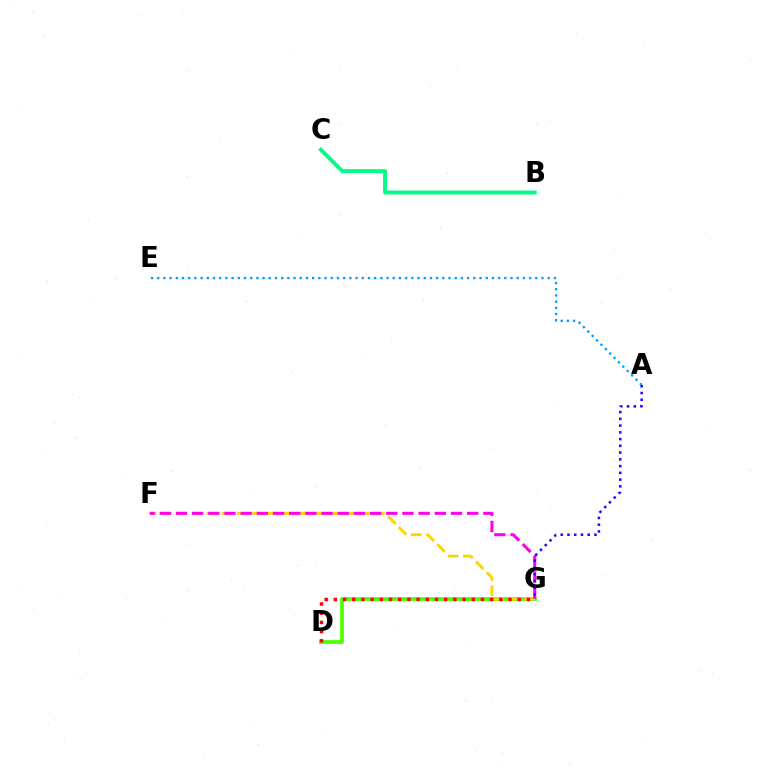{('D', 'G'): [{'color': '#4fff00', 'line_style': 'solid', 'thickness': 2.71}, {'color': '#ff0000', 'line_style': 'dotted', 'thickness': 2.5}], ('F', 'G'): [{'color': '#ffd500', 'line_style': 'dashed', 'thickness': 2.07}, {'color': '#ff00ed', 'line_style': 'dashed', 'thickness': 2.2}], ('A', 'E'): [{'color': '#009eff', 'line_style': 'dotted', 'thickness': 1.68}], ('B', 'C'): [{'color': '#00ff86', 'line_style': 'solid', 'thickness': 2.81}], ('A', 'G'): [{'color': '#3700ff', 'line_style': 'dotted', 'thickness': 1.83}]}